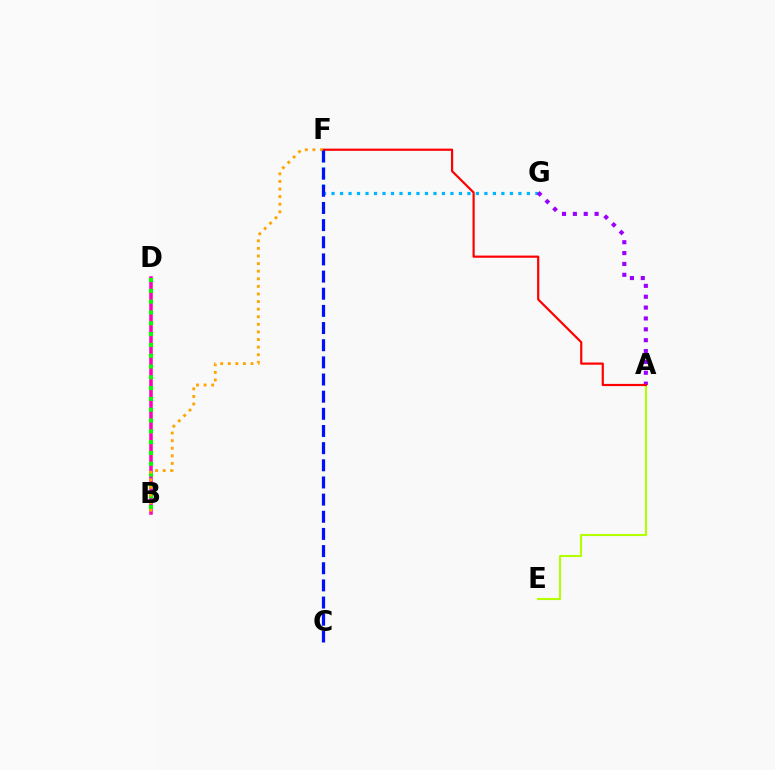{('A', 'E'): [{'color': '#b3ff00', 'line_style': 'solid', 'thickness': 1.51}], ('F', 'G'): [{'color': '#00b5ff', 'line_style': 'dotted', 'thickness': 2.31}], ('A', 'G'): [{'color': '#9b00ff', 'line_style': 'dotted', 'thickness': 2.95}], ('A', 'F'): [{'color': '#ff0000', 'line_style': 'solid', 'thickness': 1.58}], ('B', 'D'): [{'color': '#00ff9d', 'line_style': 'dashed', 'thickness': 1.55}, {'color': '#ff00bd', 'line_style': 'solid', 'thickness': 2.53}, {'color': '#08ff00', 'line_style': 'dotted', 'thickness': 2.94}], ('B', 'F'): [{'color': '#ffa500', 'line_style': 'dotted', 'thickness': 2.06}], ('C', 'F'): [{'color': '#0010ff', 'line_style': 'dashed', 'thickness': 2.33}]}